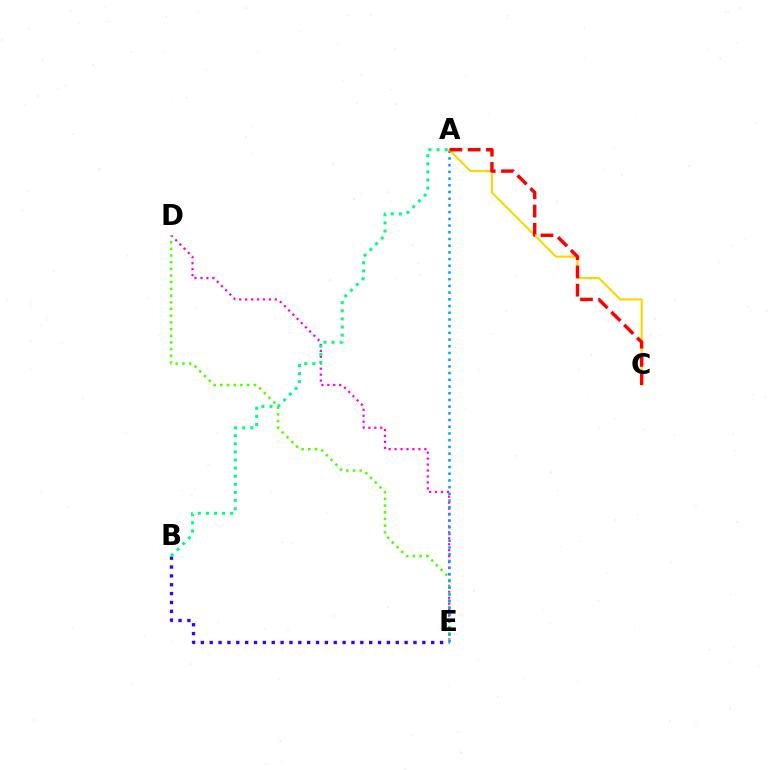{('D', 'E'): [{'color': '#ff00ed', 'line_style': 'dotted', 'thickness': 1.62}, {'color': '#4fff00', 'line_style': 'dotted', 'thickness': 1.82}], ('B', 'E'): [{'color': '#3700ff', 'line_style': 'dotted', 'thickness': 2.41}], ('A', 'E'): [{'color': '#009eff', 'line_style': 'dotted', 'thickness': 1.82}], ('A', 'C'): [{'color': '#ffd500', 'line_style': 'solid', 'thickness': 1.52}, {'color': '#ff0000', 'line_style': 'dashed', 'thickness': 2.48}], ('A', 'B'): [{'color': '#00ff86', 'line_style': 'dotted', 'thickness': 2.21}]}